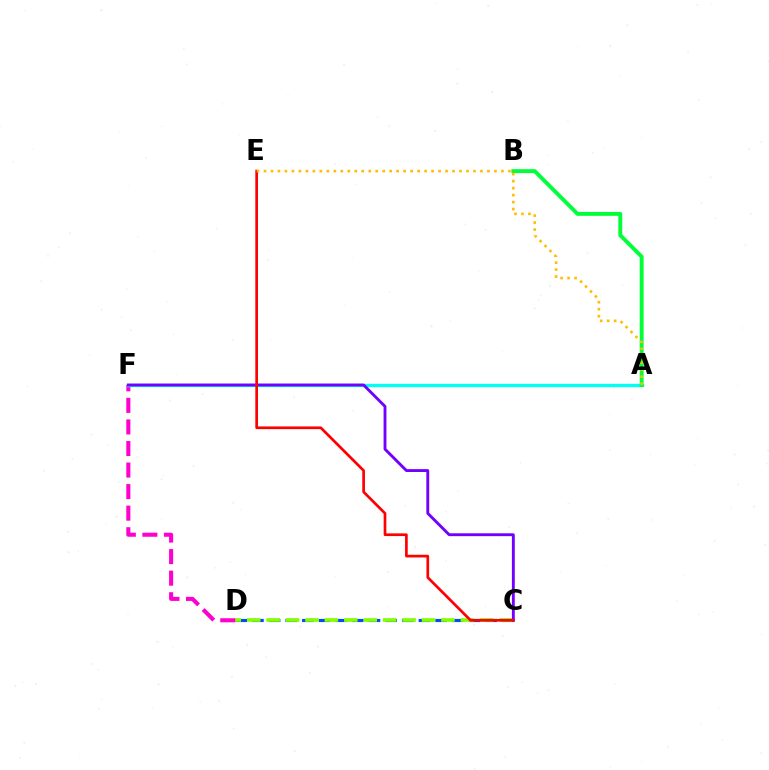{('C', 'D'): [{'color': '#004bff', 'line_style': 'dashed', 'thickness': 2.26}, {'color': '#84ff00', 'line_style': 'dashed', 'thickness': 2.64}], ('D', 'F'): [{'color': '#ff00cf', 'line_style': 'dashed', 'thickness': 2.93}], ('A', 'F'): [{'color': '#00fff6', 'line_style': 'solid', 'thickness': 2.39}], ('A', 'B'): [{'color': '#00ff39', 'line_style': 'solid', 'thickness': 2.81}], ('C', 'F'): [{'color': '#7200ff', 'line_style': 'solid', 'thickness': 2.07}], ('C', 'E'): [{'color': '#ff0000', 'line_style': 'solid', 'thickness': 1.94}], ('A', 'E'): [{'color': '#ffbd00', 'line_style': 'dotted', 'thickness': 1.9}]}